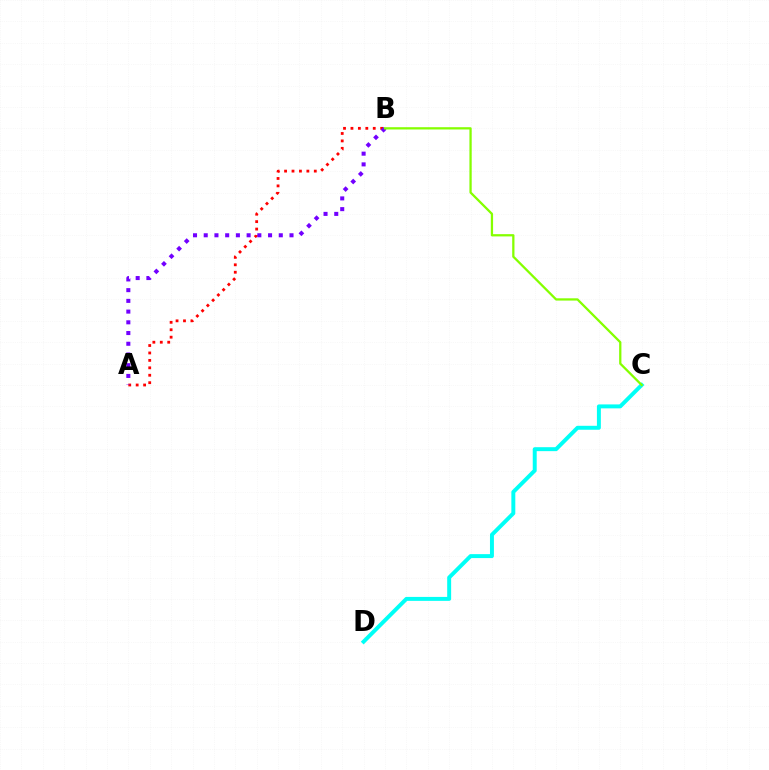{('C', 'D'): [{'color': '#00fff6', 'line_style': 'solid', 'thickness': 2.84}], ('A', 'B'): [{'color': '#ff0000', 'line_style': 'dotted', 'thickness': 2.02}, {'color': '#7200ff', 'line_style': 'dotted', 'thickness': 2.91}], ('B', 'C'): [{'color': '#84ff00', 'line_style': 'solid', 'thickness': 1.63}]}